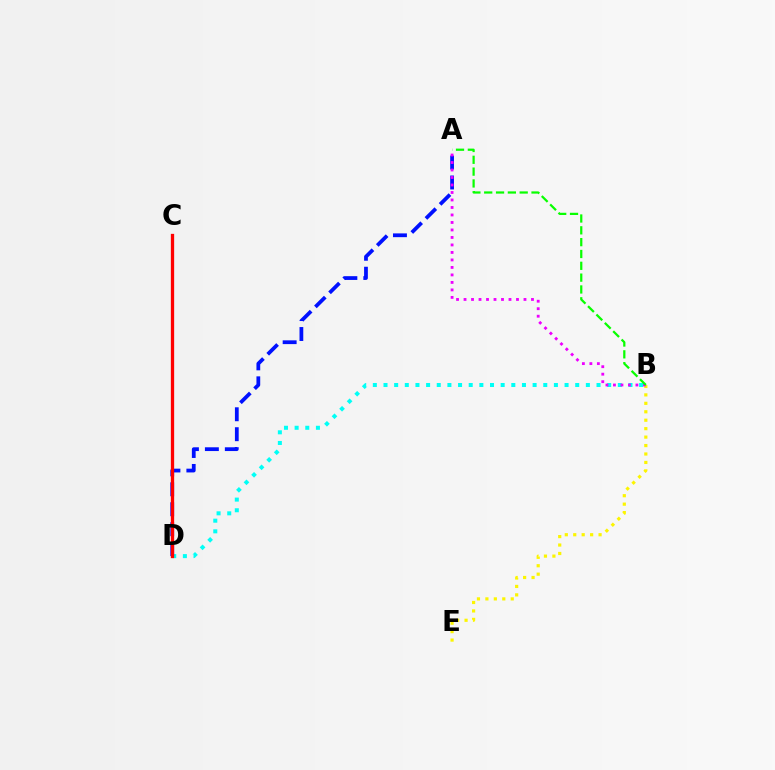{('B', 'D'): [{'color': '#00fff6', 'line_style': 'dotted', 'thickness': 2.89}], ('A', 'D'): [{'color': '#0010ff', 'line_style': 'dashed', 'thickness': 2.71}], ('C', 'D'): [{'color': '#ff0000', 'line_style': 'solid', 'thickness': 2.37}], ('B', 'E'): [{'color': '#fcf500', 'line_style': 'dotted', 'thickness': 2.29}], ('A', 'B'): [{'color': '#ee00ff', 'line_style': 'dotted', 'thickness': 2.04}, {'color': '#08ff00', 'line_style': 'dashed', 'thickness': 1.61}]}